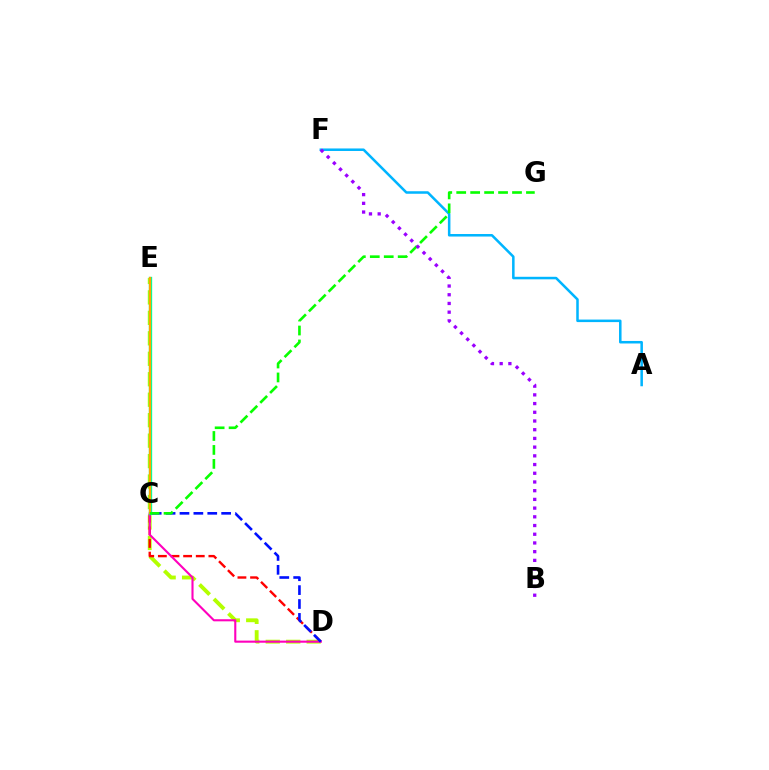{('D', 'E'): [{'color': '#b3ff00', 'line_style': 'dashed', 'thickness': 2.78}], ('C', 'D'): [{'color': '#ff0000', 'line_style': 'dashed', 'thickness': 1.72}, {'color': '#ff00bd', 'line_style': 'solid', 'thickness': 1.52}, {'color': '#0010ff', 'line_style': 'dashed', 'thickness': 1.89}], ('C', 'E'): [{'color': '#00ff9d', 'line_style': 'solid', 'thickness': 2.41}, {'color': '#ffa500', 'line_style': 'solid', 'thickness': 1.59}], ('A', 'F'): [{'color': '#00b5ff', 'line_style': 'solid', 'thickness': 1.82}], ('C', 'G'): [{'color': '#08ff00', 'line_style': 'dashed', 'thickness': 1.89}], ('B', 'F'): [{'color': '#9b00ff', 'line_style': 'dotted', 'thickness': 2.37}]}